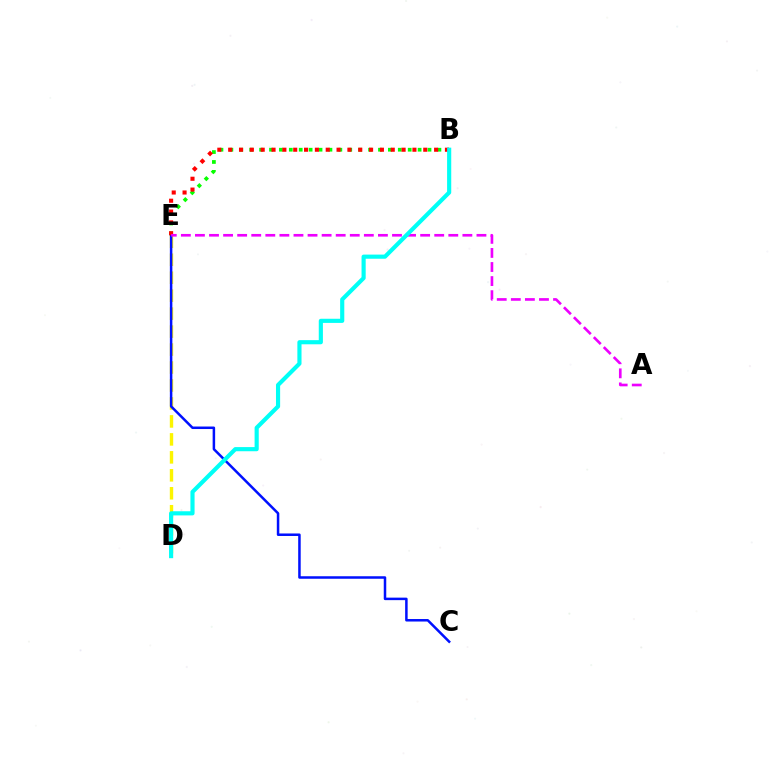{('B', 'E'): [{'color': '#08ff00', 'line_style': 'dotted', 'thickness': 2.69}, {'color': '#ff0000', 'line_style': 'dotted', 'thickness': 2.94}], ('D', 'E'): [{'color': '#fcf500', 'line_style': 'dashed', 'thickness': 2.44}], ('C', 'E'): [{'color': '#0010ff', 'line_style': 'solid', 'thickness': 1.8}], ('A', 'E'): [{'color': '#ee00ff', 'line_style': 'dashed', 'thickness': 1.91}], ('B', 'D'): [{'color': '#00fff6', 'line_style': 'solid', 'thickness': 2.98}]}